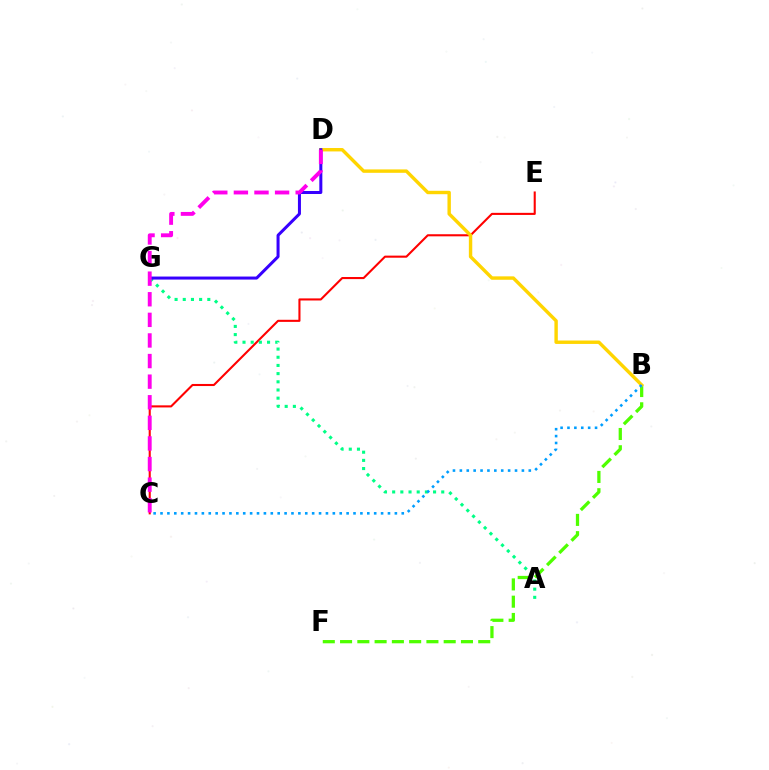{('C', 'E'): [{'color': '#ff0000', 'line_style': 'solid', 'thickness': 1.5}], ('A', 'G'): [{'color': '#00ff86', 'line_style': 'dotted', 'thickness': 2.22}], ('B', 'F'): [{'color': '#4fff00', 'line_style': 'dashed', 'thickness': 2.35}], ('B', 'D'): [{'color': '#ffd500', 'line_style': 'solid', 'thickness': 2.46}], ('D', 'G'): [{'color': '#3700ff', 'line_style': 'solid', 'thickness': 2.17}], ('B', 'C'): [{'color': '#009eff', 'line_style': 'dotted', 'thickness': 1.87}], ('C', 'D'): [{'color': '#ff00ed', 'line_style': 'dashed', 'thickness': 2.8}]}